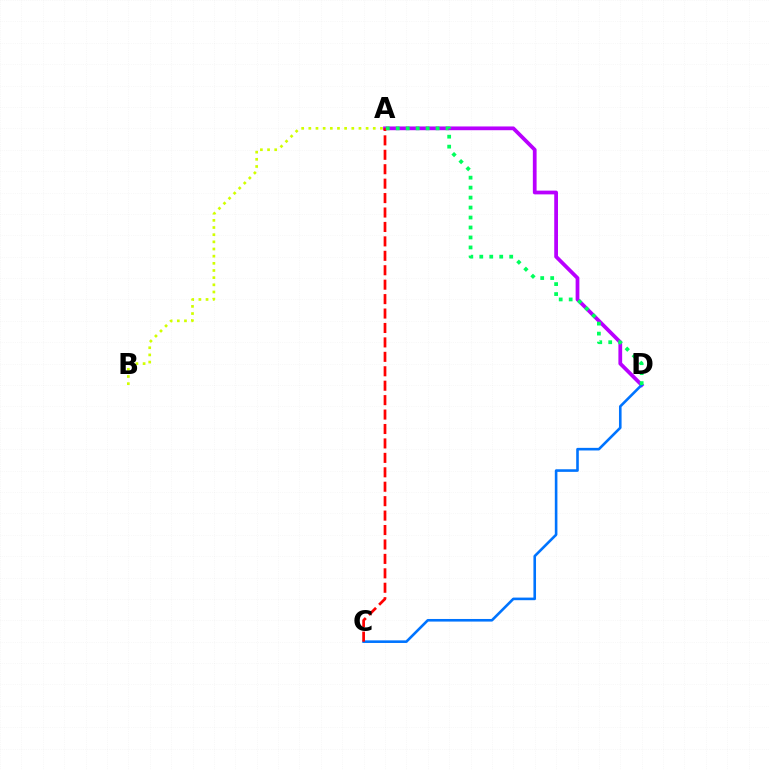{('A', 'D'): [{'color': '#b900ff', 'line_style': 'solid', 'thickness': 2.7}, {'color': '#00ff5c', 'line_style': 'dotted', 'thickness': 2.71}], ('C', 'D'): [{'color': '#0074ff', 'line_style': 'solid', 'thickness': 1.88}], ('A', 'C'): [{'color': '#ff0000', 'line_style': 'dashed', 'thickness': 1.96}], ('A', 'B'): [{'color': '#d1ff00', 'line_style': 'dotted', 'thickness': 1.95}]}